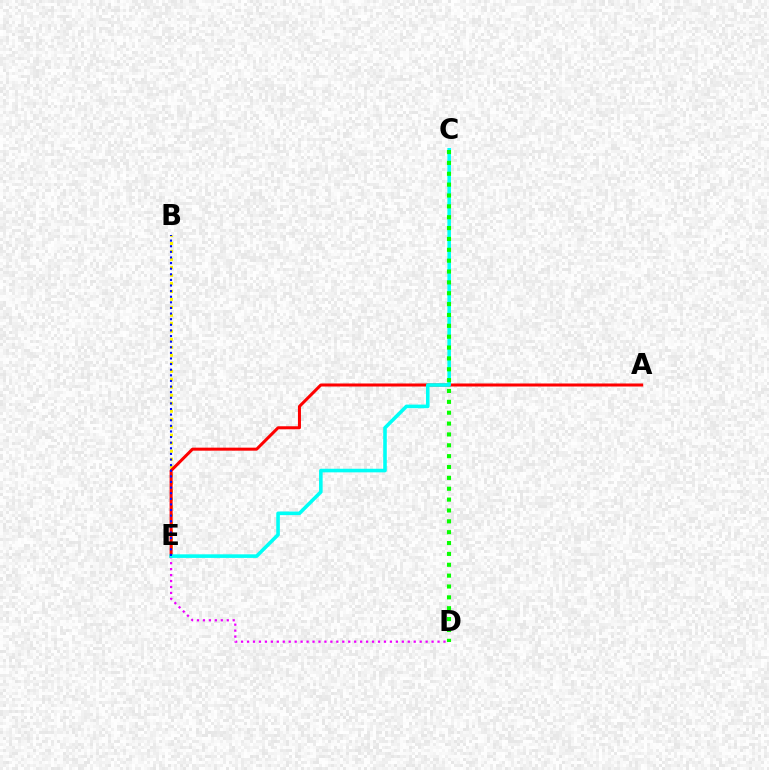{('D', 'E'): [{'color': '#ee00ff', 'line_style': 'dotted', 'thickness': 1.62}], ('B', 'E'): [{'color': '#fcf500', 'line_style': 'dotted', 'thickness': 2.17}, {'color': '#0010ff', 'line_style': 'dotted', 'thickness': 1.53}], ('A', 'E'): [{'color': '#ff0000', 'line_style': 'solid', 'thickness': 2.18}], ('C', 'E'): [{'color': '#00fff6', 'line_style': 'solid', 'thickness': 2.58}], ('C', 'D'): [{'color': '#08ff00', 'line_style': 'dotted', 'thickness': 2.95}]}